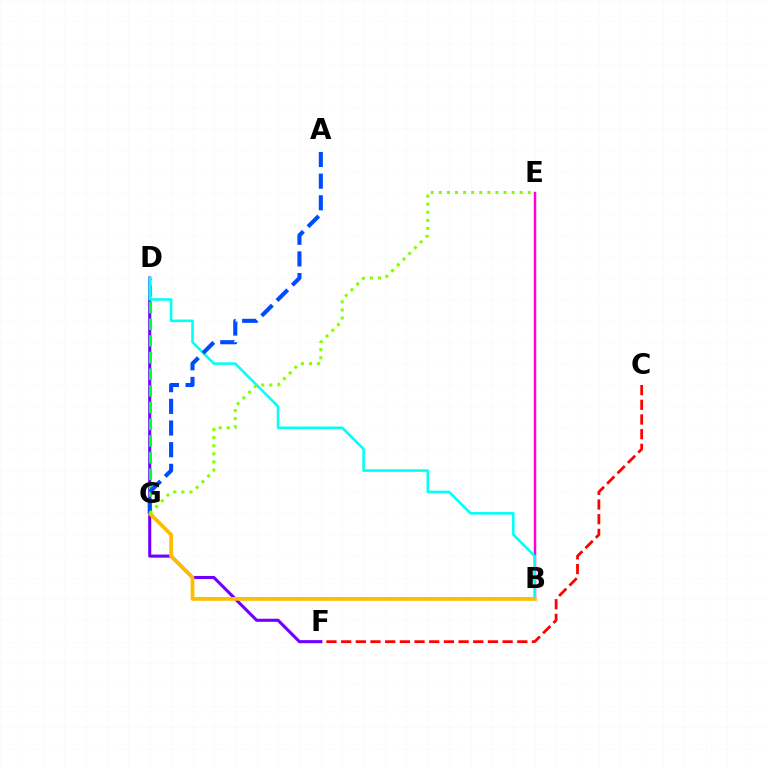{('B', 'E'): [{'color': '#ff00cf', 'line_style': 'solid', 'thickness': 1.77}], ('C', 'F'): [{'color': '#ff0000', 'line_style': 'dashed', 'thickness': 1.99}], ('D', 'F'): [{'color': '#7200ff', 'line_style': 'solid', 'thickness': 2.23}], ('D', 'G'): [{'color': '#00ff39', 'line_style': 'dashed', 'thickness': 2.27}], ('B', 'D'): [{'color': '#00fff6', 'line_style': 'solid', 'thickness': 1.85}], ('B', 'G'): [{'color': '#ffbd00', 'line_style': 'solid', 'thickness': 2.71}], ('A', 'G'): [{'color': '#004bff', 'line_style': 'dashed', 'thickness': 2.94}], ('E', 'G'): [{'color': '#84ff00', 'line_style': 'dotted', 'thickness': 2.2}]}